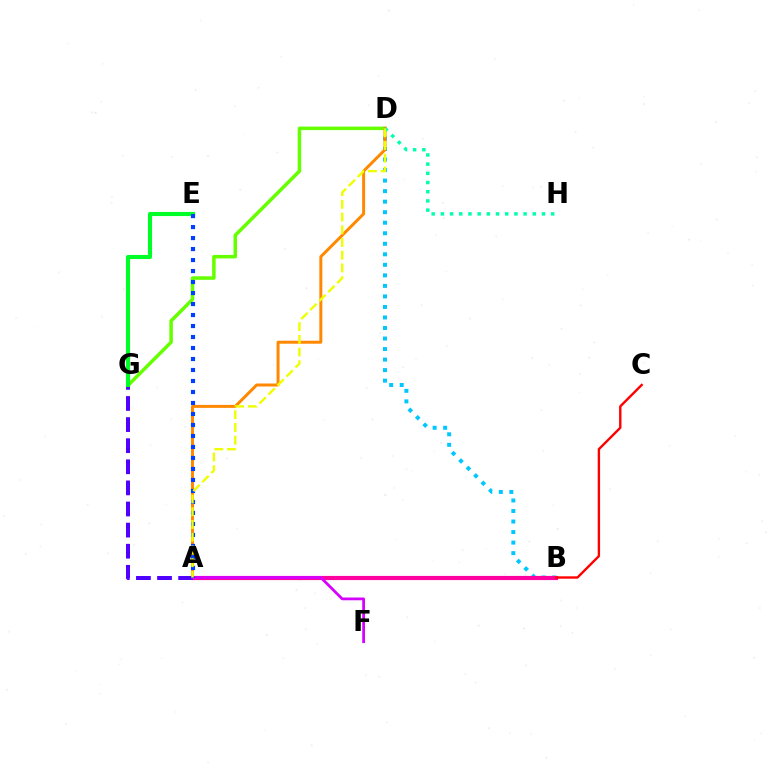{('B', 'D'): [{'color': '#00c7ff', 'line_style': 'dotted', 'thickness': 2.86}], ('A', 'B'): [{'color': '#ff00a0', 'line_style': 'solid', 'thickness': 3.0}], ('D', 'G'): [{'color': '#66ff00', 'line_style': 'solid', 'thickness': 2.53}], ('A', 'D'): [{'color': '#ff8800', 'line_style': 'solid', 'thickness': 2.14}, {'color': '#eeff00', 'line_style': 'dashed', 'thickness': 1.73}], ('A', 'G'): [{'color': '#4f00ff', 'line_style': 'dashed', 'thickness': 2.87}], ('E', 'G'): [{'color': '#00ff27', 'line_style': 'solid', 'thickness': 2.96}], ('D', 'H'): [{'color': '#00ffaf', 'line_style': 'dotted', 'thickness': 2.5}], ('A', 'F'): [{'color': '#d600ff', 'line_style': 'solid', 'thickness': 1.98}], ('A', 'E'): [{'color': '#003fff', 'line_style': 'dotted', 'thickness': 2.99}], ('B', 'C'): [{'color': '#ff0000', 'line_style': 'solid', 'thickness': 1.71}]}